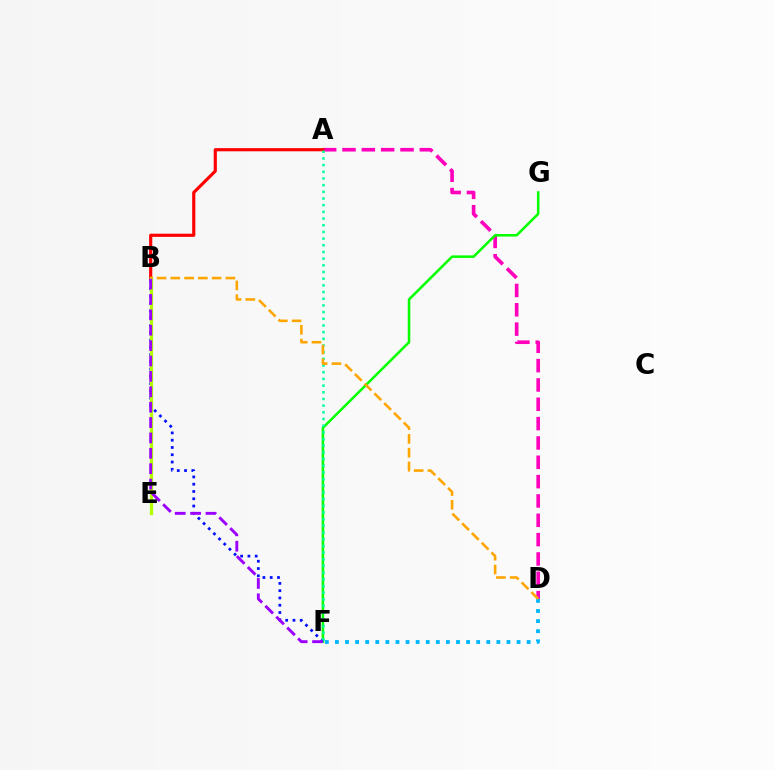{('A', 'D'): [{'color': '#ff00bd', 'line_style': 'dashed', 'thickness': 2.63}], ('F', 'G'): [{'color': '#08ff00', 'line_style': 'solid', 'thickness': 1.84}], ('B', 'F'): [{'color': '#0010ff', 'line_style': 'dotted', 'thickness': 1.98}, {'color': '#9b00ff', 'line_style': 'dashed', 'thickness': 2.09}], ('A', 'B'): [{'color': '#ff0000', 'line_style': 'solid', 'thickness': 2.27}], ('B', 'E'): [{'color': '#b3ff00', 'line_style': 'solid', 'thickness': 2.36}], ('D', 'F'): [{'color': '#00b5ff', 'line_style': 'dotted', 'thickness': 2.74}], ('A', 'F'): [{'color': '#00ff9d', 'line_style': 'dotted', 'thickness': 1.82}], ('B', 'D'): [{'color': '#ffa500', 'line_style': 'dashed', 'thickness': 1.87}]}